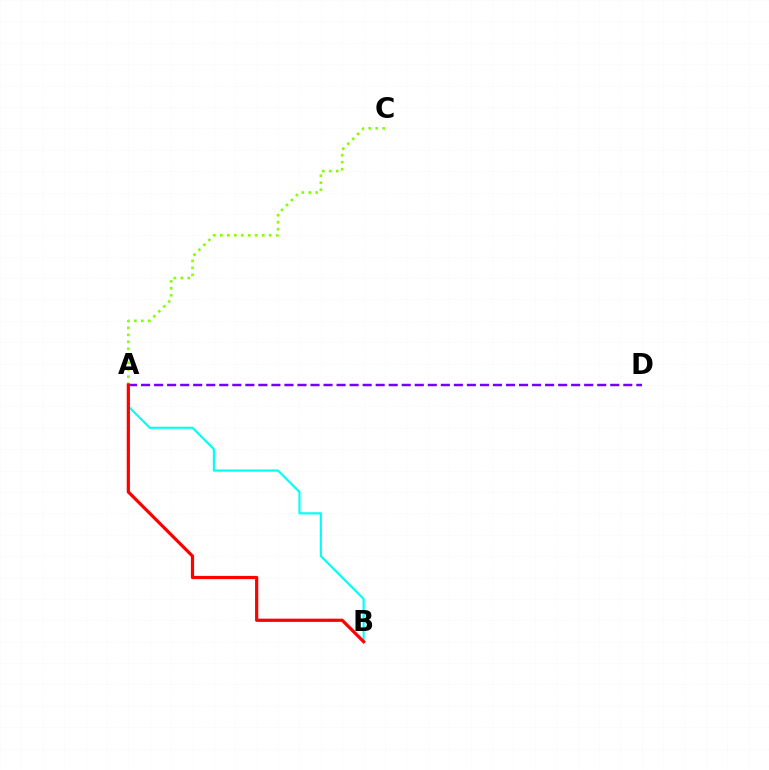{('A', 'D'): [{'color': '#7200ff', 'line_style': 'dashed', 'thickness': 1.77}], ('A', 'C'): [{'color': '#84ff00', 'line_style': 'dotted', 'thickness': 1.9}], ('A', 'B'): [{'color': '#00fff6', 'line_style': 'solid', 'thickness': 1.55}, {'color': '#ff0000', 'line_style': 'solid', 'thickness': 2.31}]}